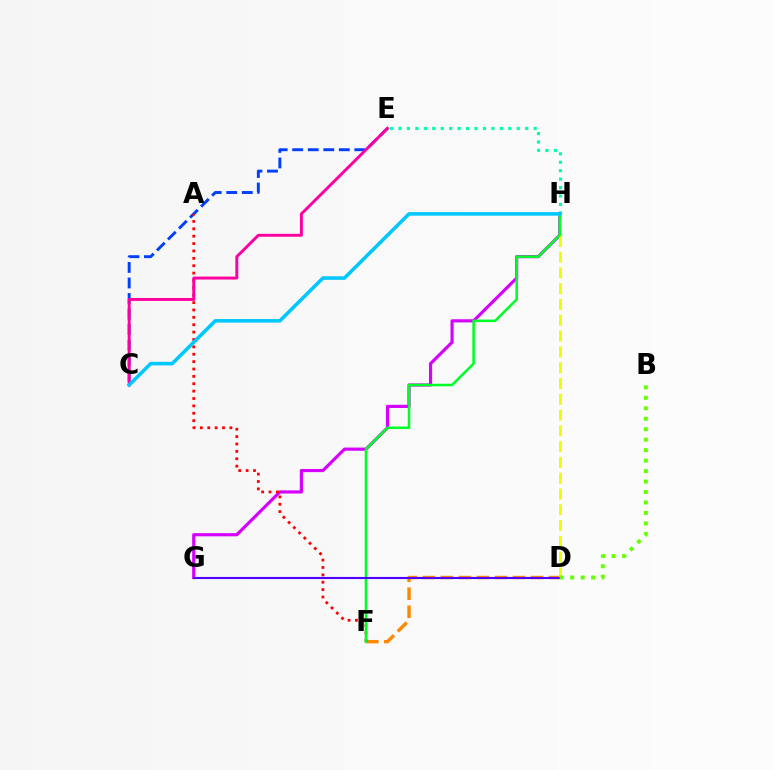{('D', 'F'): [{'color': '#ff8800', 'line_style': 'dashed', 'thickness': 2.45}], ('E', 'H'): [{'color': '#00ffaf', 'line_style': 'dotted', 'thickness': 2.29}], ('C', 'E'): [{'color': '#003fff', 'line_style': 'dashed', 'thickness': 2.11}, {'color': '#ff00a0', 'line_style': 'solid', 'thickness': 2.12}], ('G', 'H'): [{'color': '#d600ff', 'line_style': 'solid', 'thickness': 2.28}], ('A', 'F'): [{'color': '#ff0000', 'line_style': 'dotted', 'thickness': 2.0}], ('D', 'H'): [{'color': '#eeff00', 'line_style': 'dashed', 'thickness': 2.15}], ('F', 'H'): [{'color': '#00ff27', 'line_style': 'solid', 'thickness': 1.82}], ('D', 'G'): [{'color': '#4f00ff', 'line_style': 'solid', 'thickness': 1.53}], ('C', 'H'): [{'color': '#00c7ff', 'line_style': 'solid', 'thickness': 2.56}], ('B', 'D'): [{'color': '#66ff00', 'line_style': 'dotted', 'thickness': 2.84}]}